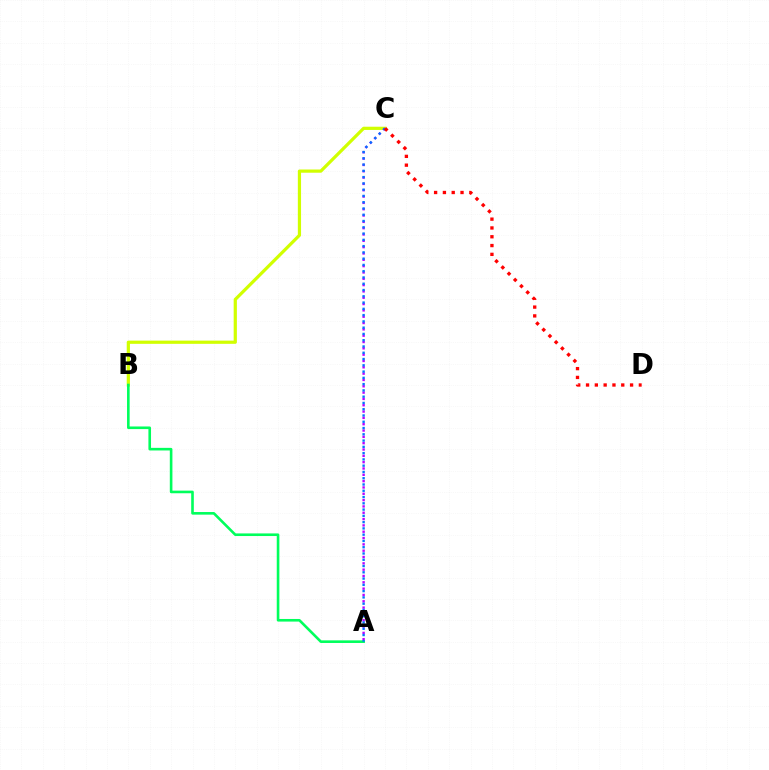{('B', 'C'): [{'color': '#d1ff00', 'line_style': 'solid', 'thickness': 2.32}], ('A', 'B'): [{'color': '#00ff5c', 'line_style': 'solid', 'thickness': 1.88}], ('A', 'C'): [{'color': '#b900ff', 'line_style': 'dotted', 'thickness': 1.72}, {'color': '#0074ff', 'line_style': 'dotted', 'thickness': 1.7}], ('C', 'D'): [{'color': '#ff0000', 'line_style': 'dotted', 'thickness': 2.39}]}